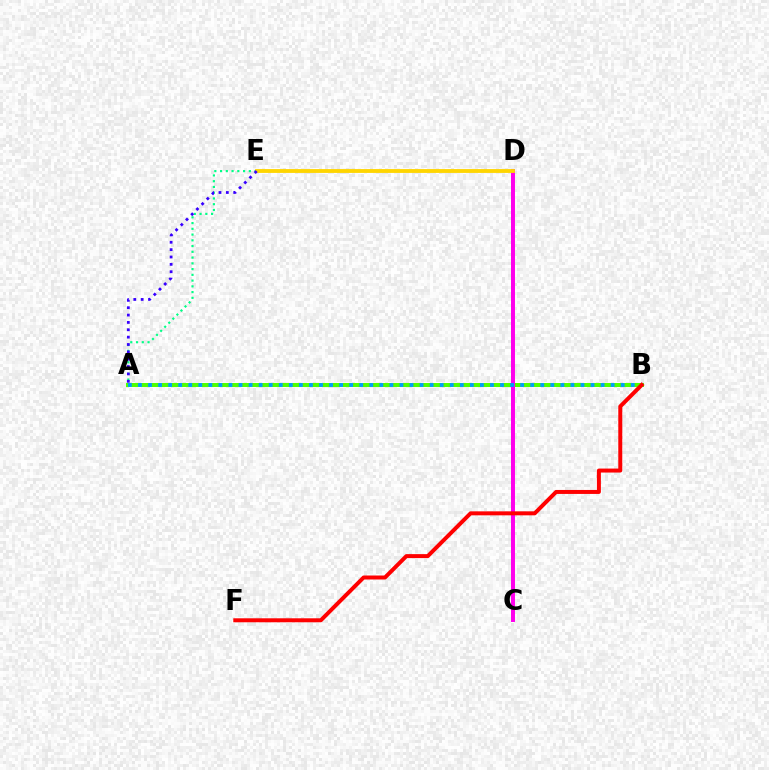{('A', 'E'): [{'color': '#00ff86', 'line_style': 'dotted', 'thickness': 1.56}, {'color': '#3700ff', 'line_style': 'dotted', 'thickness': 2.0}], ('A', 'B'): [{'color': '#4fff00', 'line_style': 'solid', 'thickness': 2.87}, {'color': '#009eff', 'line_style': 'dotted', 'thickness': 2.73}], ('C', 'D'): [{'color': '#ff00ed', 'line_style': 'solid', 'thickness': 2.86}], ('D', 'E'): [{'color': '#ffd500', 'line_style': 'solid', 'thickness': 2.76}], ('B', 'F'): [{'color': '#ff0000', 'line_style': 'solid', 'thickness': 2.87}]}